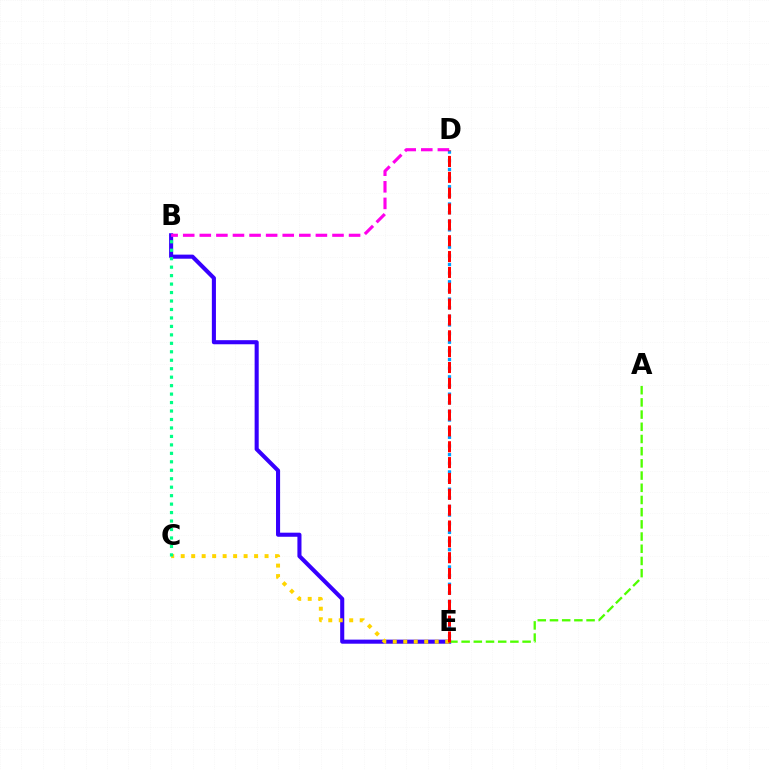{('B', 'E'): [{'color': '#3700ff', 'line_style': 'solid', 'thickness': 2.94}], ('A', 'E'): [{'color': '#4fff00', 'line_style': 'dashed', 'thickness': 1.66}], ('C', 'E'): [{'color': '#ffd500', 'line_style': 'dotted', 'thickness': 2.85}], ('B', 'C'): [{'color': '#00ff86', 'line_style': 'dotted', 'thickness': 2.3}], ('D', 'E'): [{'color': '#009eff', 'line_style': 'dotted', 'thickness': 2.35}, {'color': '#ff0000', 'line_style': 'dashed', 'thickness': 2.15}], ('B', 'D'): [{'color': '#ff00ed', 'line_style': 'dashed', 'thickness': 2.25}]}